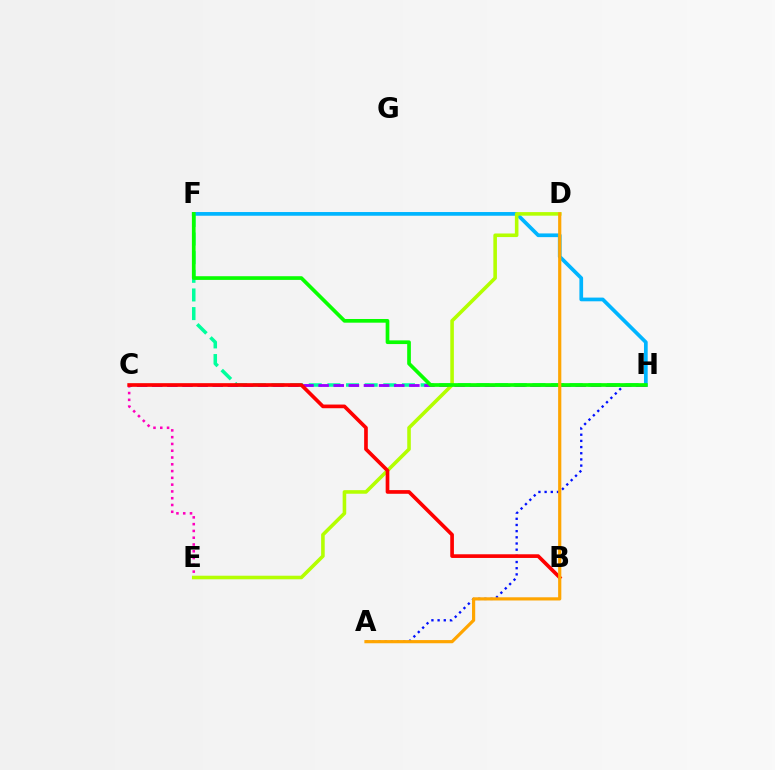{('A', 'H'): [{'color': '#0010ff', 'line_style': 'dotted', 'thickness': 1.68}], ('F', 'H'): [{'color': '#00b5ff', 'line_style': 'solid', 'thickness': 2.67}, {'color': '#00ff9d', 'line_style': 'dashed', 'thickness': 2.53}, {'color': '#08ff00', 'line_style': 'solid', 'thickness': 2.65}], ('C', 'E'): [{'color': '#ff00bd', 'line_style': 'dotted', 'thickness': 1.84}], ('C', 'H'): [{'color': '#9b00ff', 'line_style': 'dashed', 'thickness': 2.05}], ('D', 'E'): [{'color': '#b3ff00', 'line_style': 'solid', 'thickness': 2.58}], ('B', 'C'): [{'color': '#ff0000', 'line_style': 'solid', 'thickness': 2.64}], ('A', 'D'): [{'color': '#ffa500', 'line_style': 'solid', 'thickness': 2.29}]}